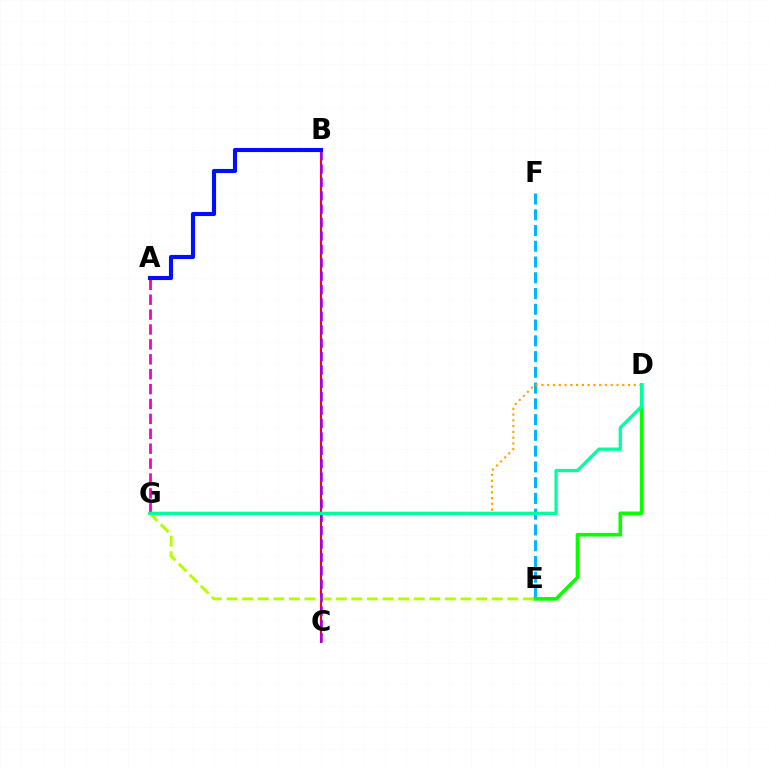{('B', 'C'): [{'color': '#ff0000', 'line_style': 'solid', 'thickness': 1.5}, {'color': '#9b00ff', 'line_style': 'dashed', 'thickness': 1.82}], ('E', 'F'): [{'color': '#00b5ff', 'line_style': 'dashed', 'thickness': 2.14}], ('D', 'E'): [{'color': '#08ff00', 'line_style': 'solid', 'thickness': 2.61}], ('E', 'G'): [{'color': '#b3ff00', 'line_style': 'dashed', 'thickness': 2.12}], ('A', 'G'): [{'color': '#ff00bd', 'line_style': 'dashed', 'thickness': 2.02}], ('D', 'G'): [{'color': '#ffa500', 'line_style': 'dotted', 'thickness': 1.57}, {'color': '#00ff9d', 'line_style': 'solid', 'thickness': 2.36}], ('A', 'B'): [{'color': '#0010ff', 'line_style': 'solid', 'thickness': 2.96}]}